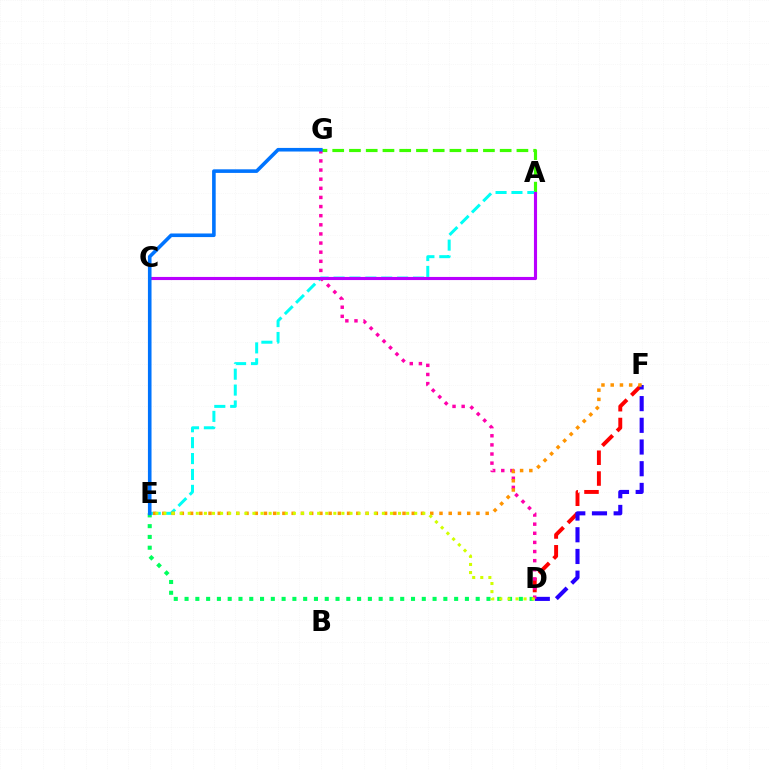{('A', 'G'): [{'color': '#3dff00', 'line_style': 'dashed', 'thickness': 2.27}], ('D', 'E'): [{'color': '#00ff5c', 'line_style': 'dotted', 'thickness': 2.93}, {'color': '#d1ff00', 'line_style': 'dotted', 'thickness': 2.2}], ('A', 'E'): [{'color': '#00fff6', 'line_style': 'dashed', 'thickness': 2.16}], ('D', 'F'): [{'color': '#ff0000', 'line_style': 'dashed', 'thickness': 2.83}, {'color': '#2500ff', 'line_style': 'dashed', 'thickness': 2.95}], ('D', 'G'): [{'color': '#ff00ac', 'line_style': 'dotted', 'thickness': 2.48}], ('E', 'F'): [{'color': '#ff9400', 'line_style': 'dotted', 'thickness': 2.51}], ('A', 'C'): [{'color': '#b900ff', 'line_style': 'solid', 'thickness': 2.25}], ('E', 'G'): [{'color': '#0074ff', 'line_style': 'solid', 'thickness': 2.59}]}